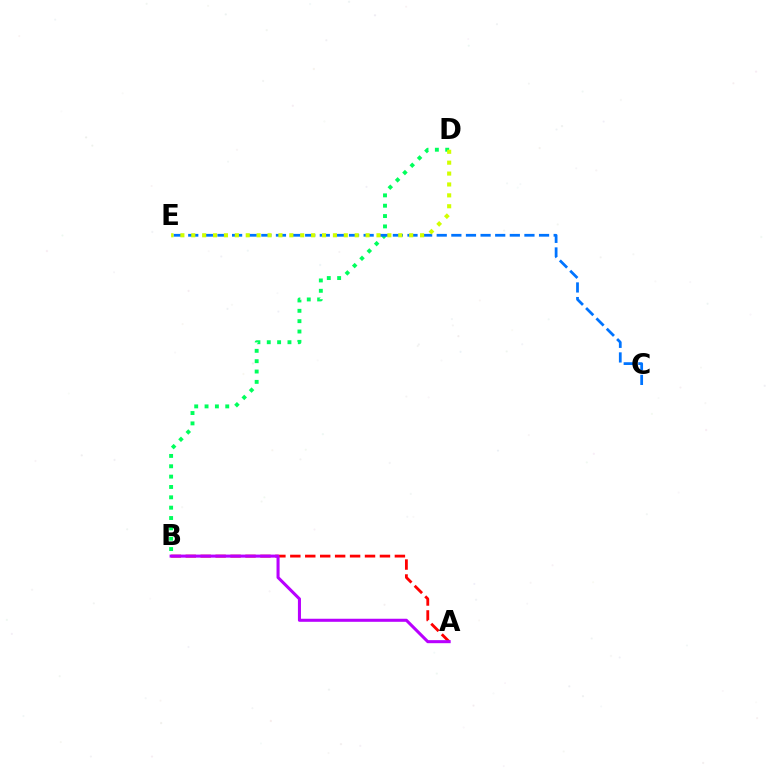{('A', 'B'): [{'color': '#ff0000', 'line_style': 'dashed', 'thickness': 2.03}, {'color': '#b900ff', 'line_style': 'solid', 'thickness': 2.2}], ('B', 'D'): [{'color': '#00ff5c', 'line_style': 'dotted', 'thickness': 2.81}], ('C', 'E'): [{'color': '#0074ff', 'line_style': 'dashed', 'thickness': 1.99}], ('D', 'E'): [{'color': '#d1ff00', 'line_style': 'dotted', 'thickness': 2.96}]}